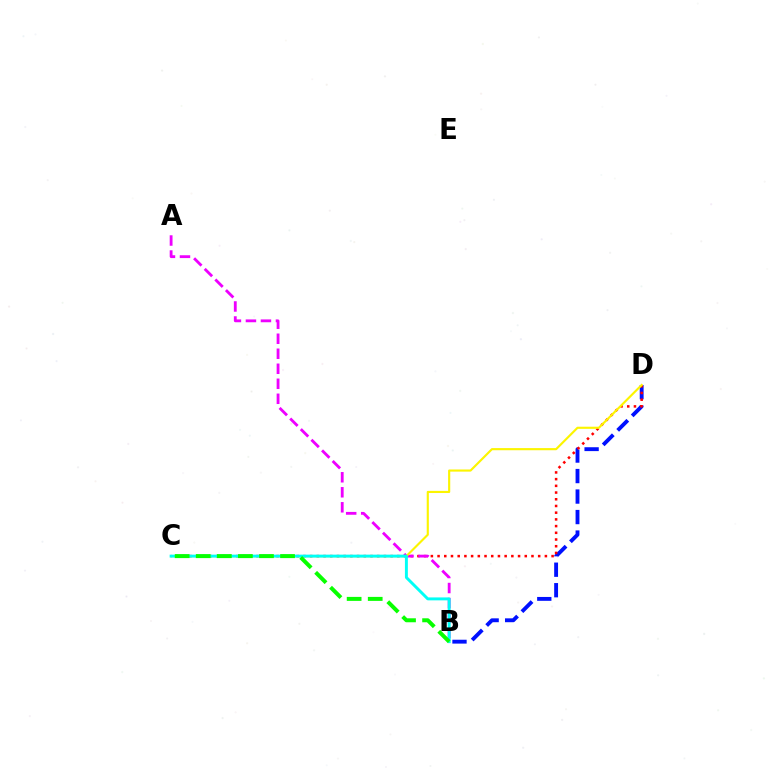{('B', 'D'): [{'color': '#0010ff', 'line_style': 'dashed', 'thickness': 2.79}], ('C', 'D'): [{'color': '#ff0000', 'line_style': 'dotted', 'thickness': 1.82}, {'color': '#fcf500', 'line_style': 'solid', 'thickness': 1.54}], ('A', 'B'): [{'color': '#ee00ff', 'line_style': 'dashed', 'thickness': 2.04}], ('B', 'C'): [{'color': '#00fff6', 'line_style': 'solid', 'thickness': 2.11}, {'color': '#08ff00', 'line_style': 'dashed', 'thickness': 2.86}]}